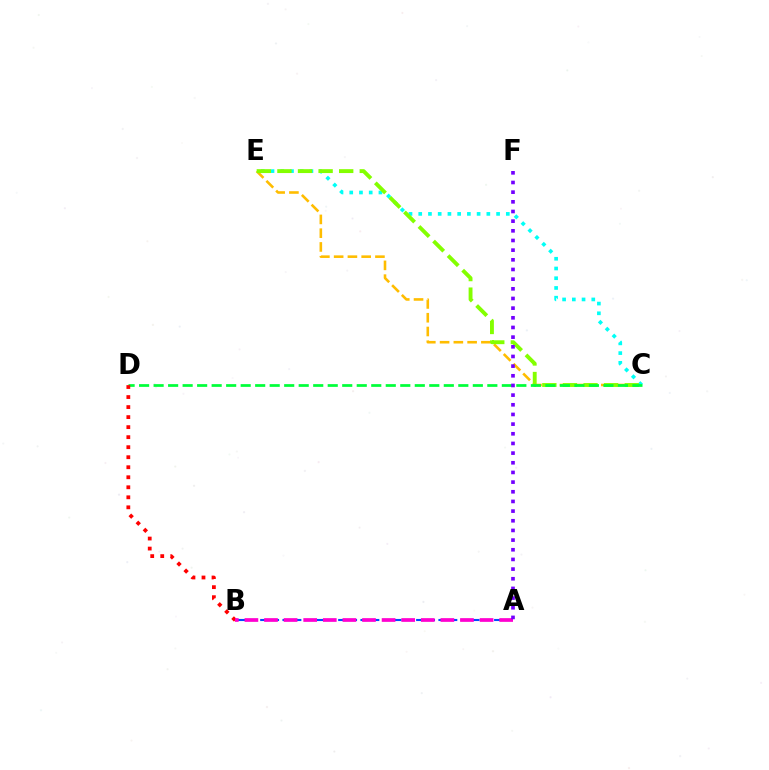{('C', 'E'): [{'color': '#00fff6', 'line_style': 'dotted', 'thickness': 2.64}, {'color': '#ffbd00', 'line_style': 'dashed', 'thickness': 1.87}, {'color': '#84ff00', 'line_style': 'dashed', 'thickness': 2.8}], ('A', 'B'): [{'color': '#004bff', 'line_style': 'dashed', 'thickness': 1.51}, {'color': '#ff00cf', 'line_style': 'dashed', 'thickness': 2.66}], ('C', 'D'): [{'color': '#00ff39', 'line_style': 'dashed', 'thickness': 1.97}], ('B', 'D'): [{'color': '#ff0000', 'line_style': 'dotted', 'thickness': 2.72}], ('A', 'F'): [{'color': '#7200ff', 'line_style': 'dotted', 'thickness': 2.63}]}